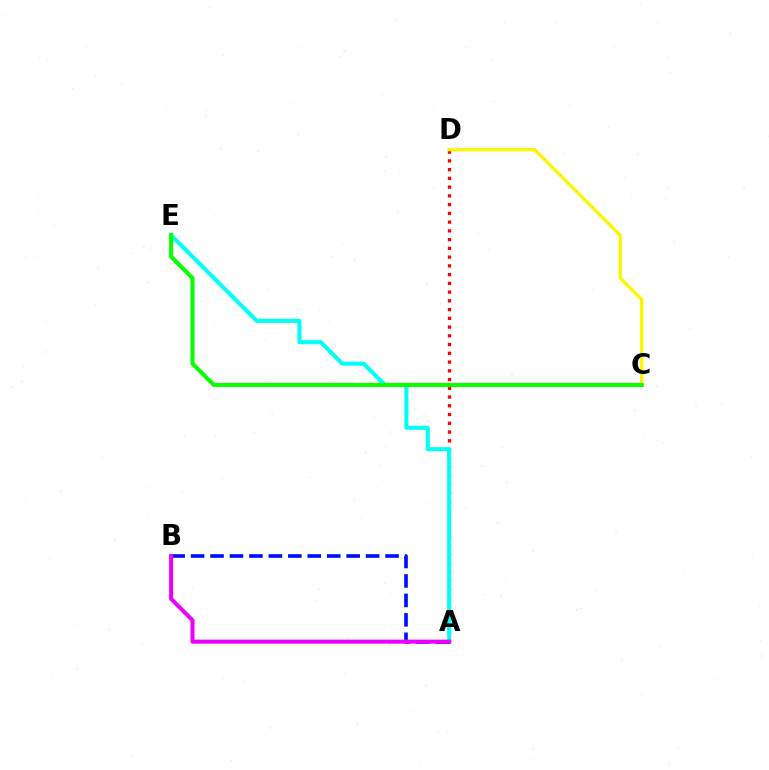{('A', 'D'): [{'color': '#ff0000', 'line_style': 'dotted', 'thickness': 2.38}], ('A', 'E'): [{'color': '#00fff6', 'line_style': 'solid', 'thickness': 2.92}], ('C', 'D'): [{'color': '#fcf500', 'line_style': 'solid', 'thickness': 2.34}], ('A', 'B'): [{'color': '#0010ff', 'line_style': 'dashed', 'thickness': 2.64}, {'color': '#ee00ff', 'line_style': 'solid', 'thickness': 2.91}], ('C', 'E'): [{'color': '#08ff00', 'line_style': 'solid', 'thickness': 2.94}]}